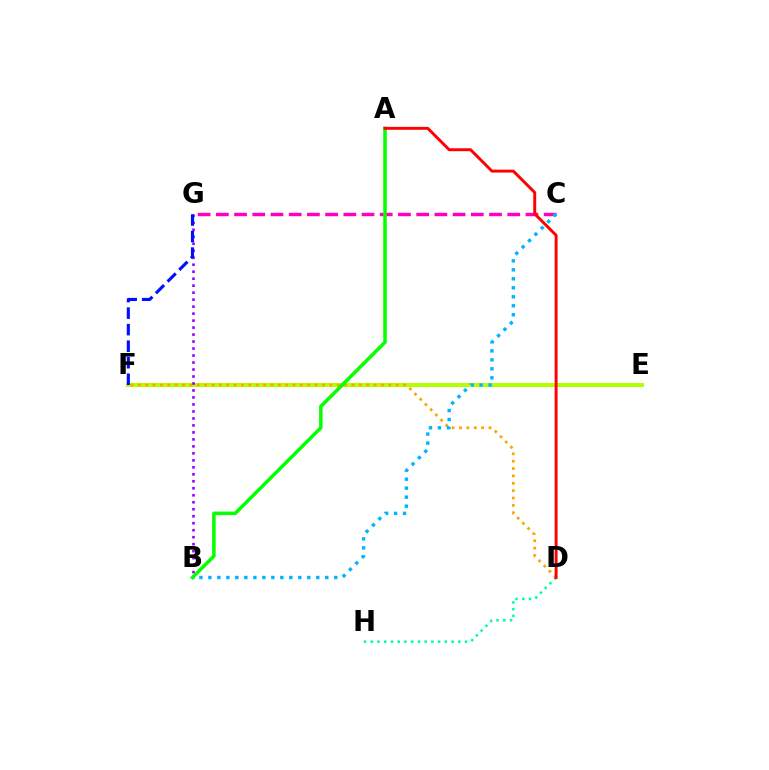{('E', 'F'): [{'color': '#b3ff00', 'line_style': 'solid', 'thickness': 2.87}], ('D', 'F'): [{'color': '#ffa500', 'line_style': 'dotted', 'thickness': 2.0}], ('C', 'G'): [{'color': '#ff00bd', 'line_style': 'dashed', 'thickness': 2.47}], ('B', 'G'): [{'color': '#9b00ff', 'line_style': 'dotted', 'thickness': 1.9}], ('B', 'C'): [{'color': '#00b5ff', 'line_style': 'dotted', 'thickness': 2.44}], ('D', 'H'): [{'color': '#00ff9d', 'line_style': 'dotted', 'thickness': 1.83}], ('A', 'B'): [{'color': '#08ff00', 'line_style': 'solid', 'thickness': 2.54}], ('A', 'D'): [{'color': '#ff0000', 'line_style': 'solid', 'thickness': 2.11}], ('F', 'G'): [{'color': '#0010ff', 'line_style': 'dashed', 'thickness': 2.25}]}